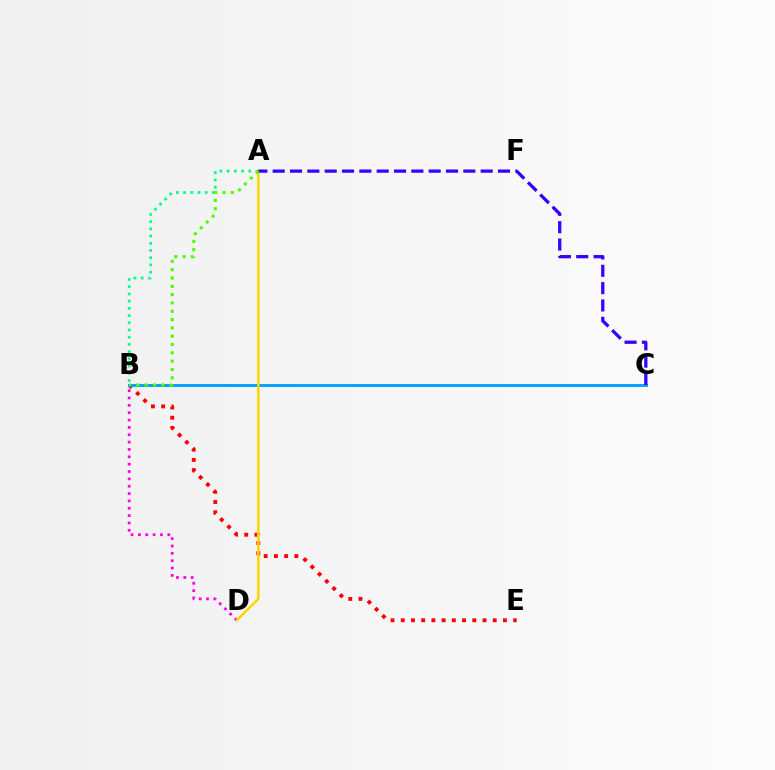{('B', 'E'): [{'color': '#ff0000', 'line_style': 'dotted', 'thickness': 2.78}], ('B', 'C'): [{'color': '#009eff', 'line_style': 'solid', 'thickness': 2.05}], ('A', 'B'): [{'color': '#00ff86', 'line_style': 'dotted', 'thickness': 1.96}, {'color': '#4fff00', 'line_style': 'dotted', 'thickness': 2.26}], ('B', 'D'): [{'color': '#ff00ed', 'line_style': 'dotted', 'thickness': 2.0}], ('A', 'D'): [{'color': '#ffd500', 'line_style': 'solid', 'thickness': 1.79}], ('A', 'C'): [{'color': '#3700ff', 'line_style': 'dashed', 'thickness': 2.35}]}